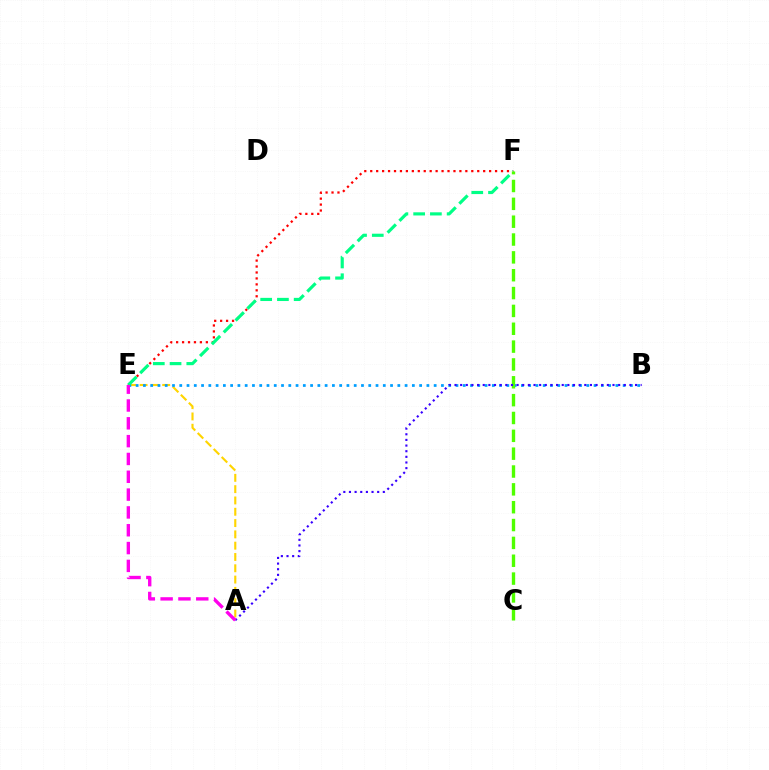{('A', 'E'): [{'color': '#ffd500', 'line_style': 'dashed', 'thickness': 1.54}, {'color': '#ff00ed', 'line_style': 'dashed', 'thickness': 2.42}], ('E', 'F'): [{'color': '#ff0000', 'line_style': 'dotted', 'thickness': 1.62}, {'color': '#00ff86', 'line_style': 'dashed', 'thickness': 2.27}], ('B', 'E'): [{'color': '#009eff', 'line_style': 'dotted', 'thickness': 1.97}], ('C', 'F'): [{'color': '#4fff00', 'line_style': 'dashed', 'thickness': 2.42}], ('A', 'B'): [{'color': '#3700ff', 'line_style': 'dotted', 'thickness': 1.53}]}